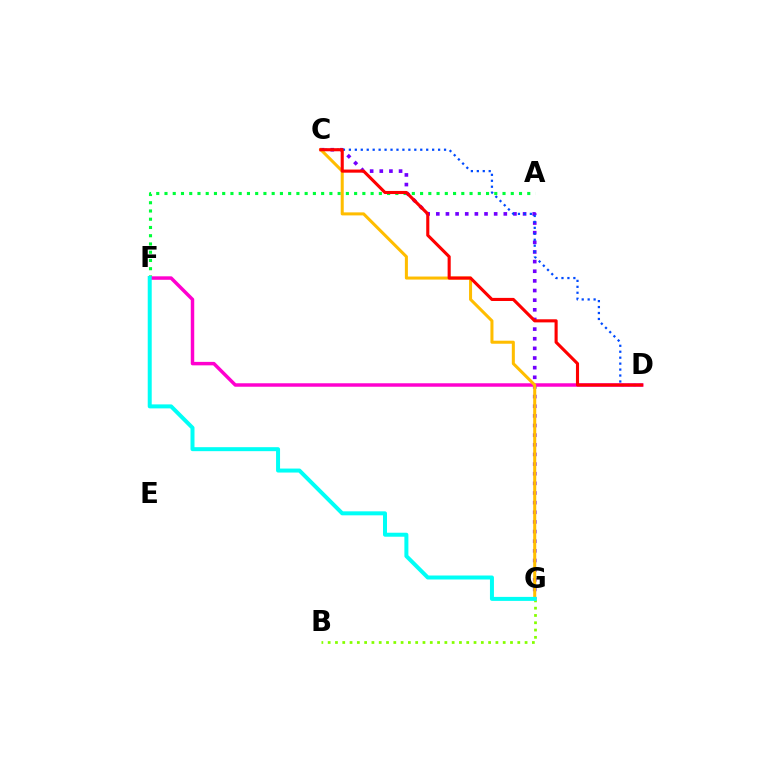{('B', 'G'): [{'color': '#84ff00', 'line_style': 'dotted', 'thickness': 1.98}], ('A', 'F'): [{'color': '#00ff39', 'line_style': 'dotted', 'thickness': 2.24}], ('C', 'G'): [{'color': '#7200ff', 'line_style': 'dotted', 'thickness': 2.62}, {'color': '#ffbd00', 'line_style': 'solid', 'thickness': 2.19}], ('D', 'F'): [{'color': '#ff00cf', 'line_style': 'solid', 'thickness': 2.5}], ('C', 'D'): [{'color': '#004bff', 'line_style': 'dotted', 'thickness': 1.62}, {'color': '#ff0000', 'line_style': 'solid', 'thickness': 2.23}], ('F', 'G'): [{'color': '#00fff6', 'line_style': 'solid', 'thickness': 2.87}]}